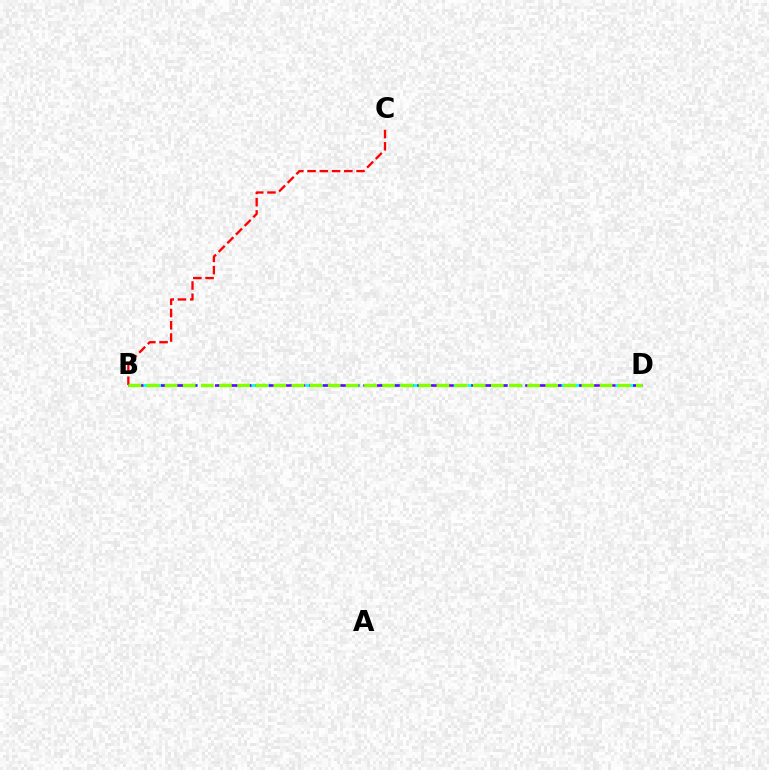{('B', 'D'): [{'color': '#00fff6', 'line_style': 'dashed', 'thickness': 2.0}, {'color': '#7200ff', 'line_style': 'dashed', 'thickness': 1.83}, {'color': '#84ff00', 'line_style': 'dashed', 'thickness': 2.46}], ('B', 'C'): [{'color': '#ff0000', 'line_style': 'dashed', 'thickness': 1.66}]}